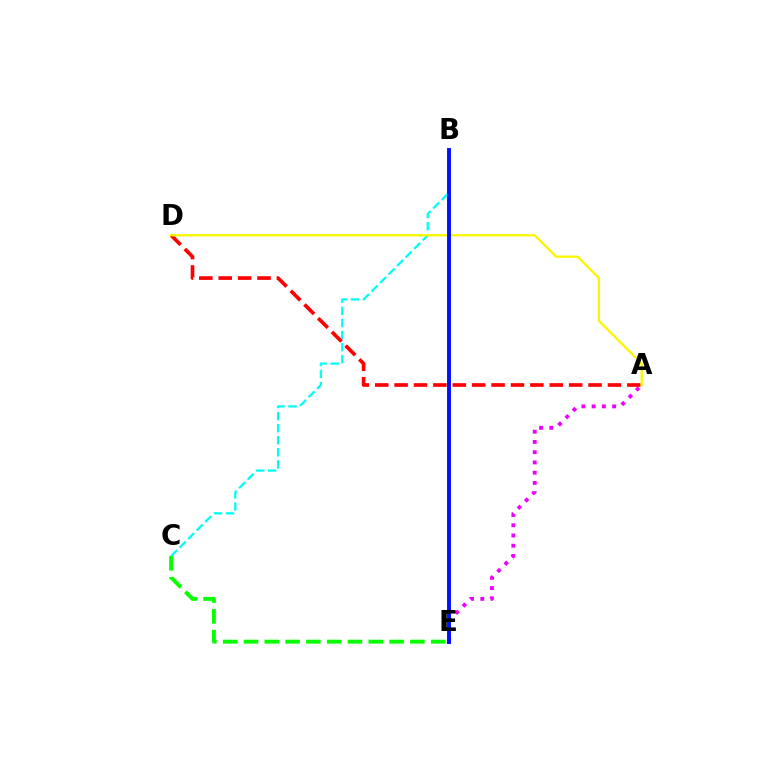{('B', 'C'): [{'color': '#00fff6', 'line_style': 'dashed', 'thickness': 1.64}], ('A', 'D'): [{'color': '#ff0000', 'line_style': 'dashed', 'thickness': 2.63}, {'color': '#fcf500', 'line_style': 'solid', 'thickness': 1.65}], ('C', 'E'): [{'color': '#08ff00', 'line_style': 'dashed', 'thickness': 2.83}], ('A', 'E'): [{'color': '#ee00ff', 'line_style': 'dotted', 'thickness': 2.78}], ('B', 'E'): [{'color': '#0010ff', 'line_style': 'solid', 'thickness': 2.81}]}